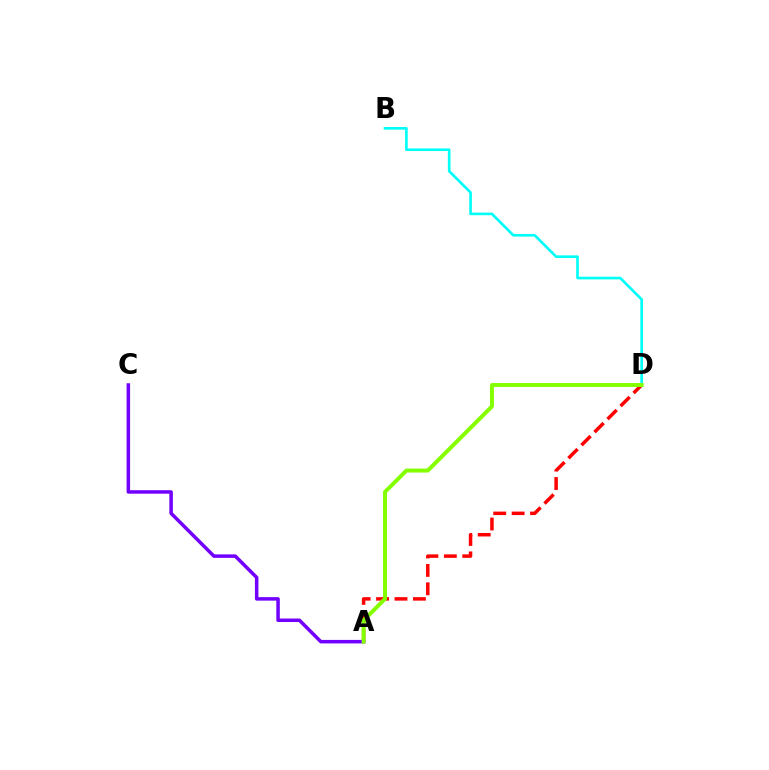{('A', 'D'): [{'color': '#ff0000', 'line_style': 'dashed', 'thickness': 2.5}, {'color': '#84ff00', 'line_style': 'solid', 'thickness': 2.86}], ('A', 'C'): [{'color': '#7200ff', 'line_style': 'solid', 'thickness': 2.52}], ('B', 'D'): [{'color': '#00fff6', 'line_style': 'solid', 'thickness': 1.9}]}